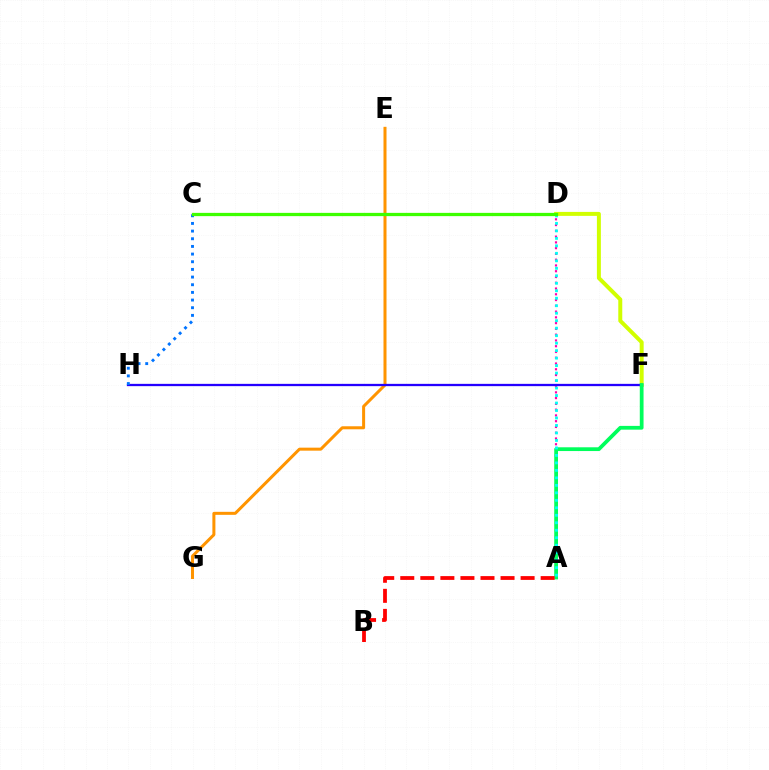{('C', 'D'): [{'color': '#b900ff', 'line_style': 'dotted', 'thickness': 1.98}, {'color': '#3dff00', 'line_style': 'solid', 'thickness': 2.35}], ('E', 'G'): [{'color': '#ff9400', 'line_style': 'solid', 'thickness': 2.17}], ('A', 'D'): [{'color': '#ff00ac', 'line_style': 'dotted', 'thickness': 1.57}, {'color': '#00fff6', 'line_style': 'dotted', 'thickness': 2.03}], ('D', 'F'): [{'color': '#d1ff00', 'line_style': 'solid', 'thickness': 2.86}], ('F', 'H'): [{'color': '#2500ff', 'line_style': 'solid', 'thickness': 1.65}], ('A', 'F'): [{'color': '#00ff5c', 'line_style': 'solid', 'thickness': 2.71}], ('C', 'H'): [{'color': '#0074ff', 'line_style': 'dotted', 'thickness': 2.08}], ('A', 'B'): [{'color': '#ff0000', 'line_style': 'dashed', 'thickness': 2.72}]}